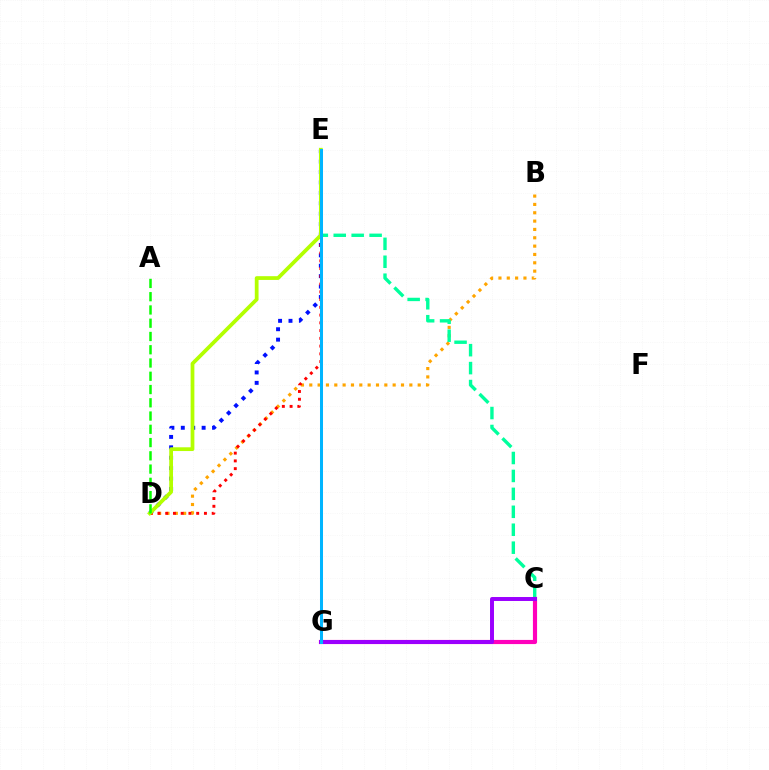{('D', 'E'): [{'color': '#0010ff', 'line_style': 'dotted', 'thickness': 2.83}, {'color': '#ff0000', 'line_style': 'dotted', 'thickness': 2.11}, {'color': '#b3ff00', 'line_style': 'solid', 'thickness': 2.71}], ('B', 'D'): [{'color': '#ffa500', 'line_style': 'dotted', 'thickness': 2.27}], ('C', 'E'): [{'color': '#00ff9d', 'line_style': 'dashed', 'thickness': 2.44}], ('C', 'G'): [{'color': '#ff00bd', 'line_style': 'solid', 'thickness': 2.99}, {'color': '#9b00ff', 'line_style': 'solid', 'thickness': 2.85}], ('A', 'D'): [{'color': '#08ff00', 'line_style': 'dashed', 'thickness': 1.8}], ('E', 'G'): [{'color': '#00b5ff', 'line_style': 'solid', 'thickness': 2.17}]}